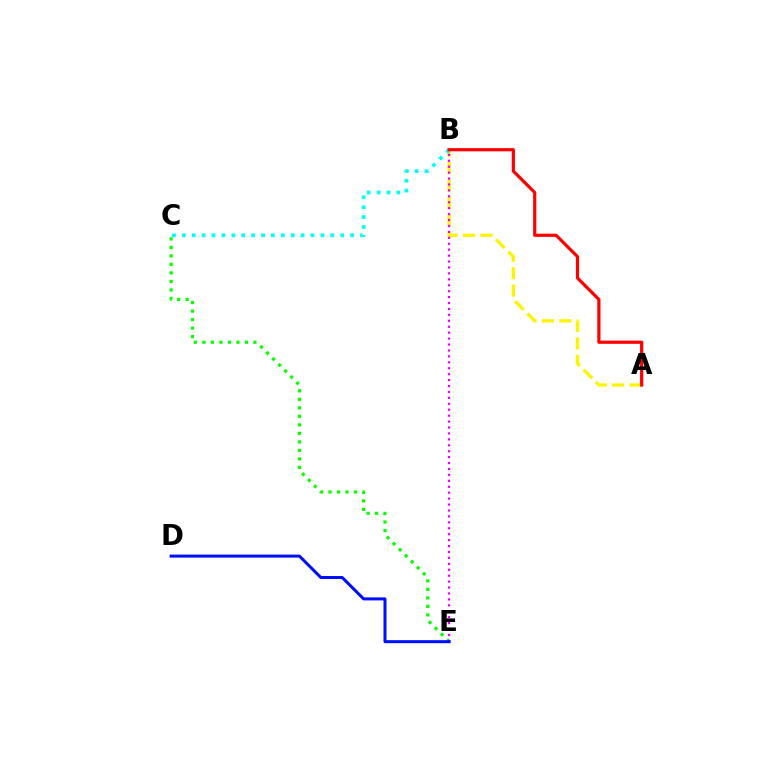{('A', 'B'): [{'color': '#fcf500', 'line_style': 'dashed', 'thickness': 2.37}, {'color': '#ff0000', 'line_style': 'solid', 'thickness': 2.3}], ('C', 'E'): [{'color': '#08ff00', 'line_style': 'dotted', 'thickness': 2.31}], ('B', 'C'): [{'color': '#00fff6', 'line_style': 'dotted', 'thickness': 2.69}], ('B', 'E'): [{'color': '#ee00ff', 'line_style': 'dotted', 'thickness': 1.61}], ('D', 'E'): [{'color': '#0010ff', 'line_style': 'solid', 'thickness': 2.18}]}